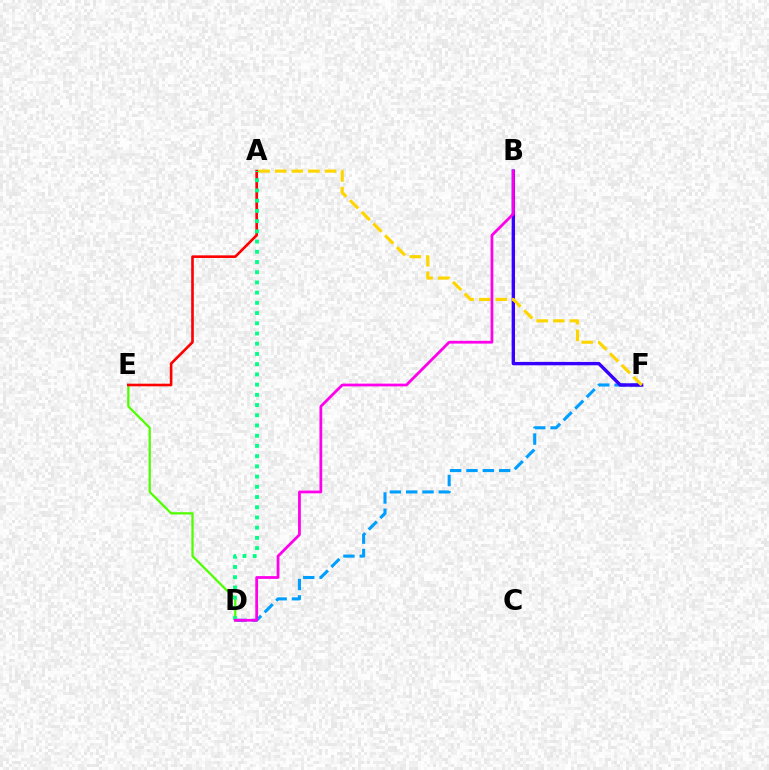{('D', 'F'): [{'color': '#009eff', 'line_style': 'dashed', 'thickness': 2.22}], ('B', 'F'): [{'color': '#3700ff', 'line_style': 'solid', 'thickness': 2.43}], ('D', 'E'): [{'color': '#4fff00', 'line_style': 'solid', 'thickness': 1.63}], ('A', 'F'): [{'color': '#ffd500', 'line_style': 'dashed', 'thickness': 2.25}], ('A', 'E'): [{'color': '#ff0000', 'line_style': 'solid', 'thickness': 1.89}], ('A', 'D'): [{'color': '#00ff86', 'line_style': 'dotted', 'thickness': 2.78}], ('B', 'D'): [{'color': '#ff00ed', 'line_style': 'solid', 'thickness': 1.99}]}